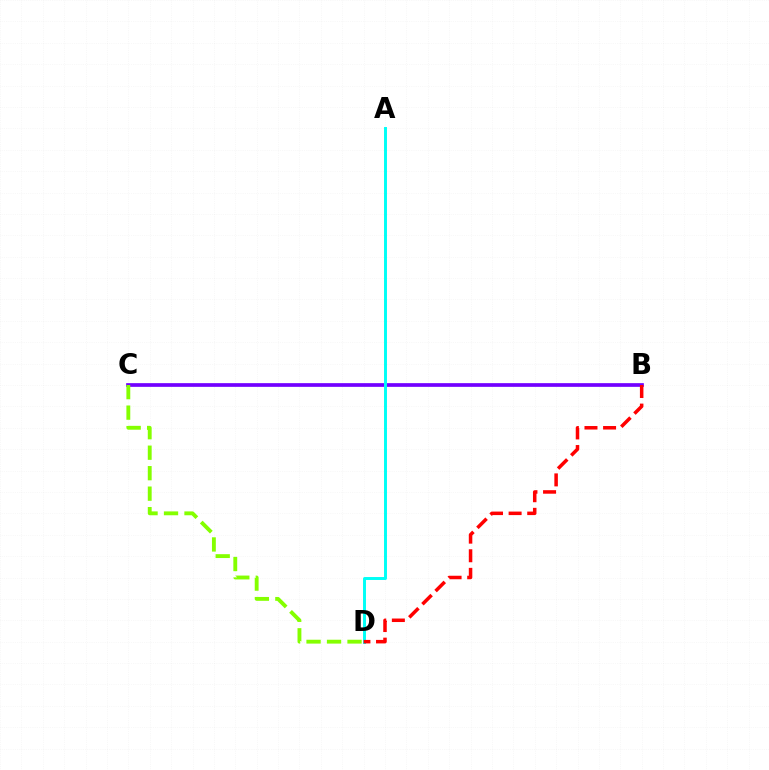{('B', 'C'): [{'color': '#7200ff', 'line_style': 'solid', 'thickness': 2.66}], ('C', 'D'): [{'color': '#84ff00', 'line_style': 'dashed', 'thickness': 2.78}], ('A', 'D'): [{'color': '#00fff6', 'line_style': 'solid', 'thickness': 2.12}], ('B', 'D'): [{'color': '#ff0000', 'line_style': 'dashed', 'thickness': 2.53}]}